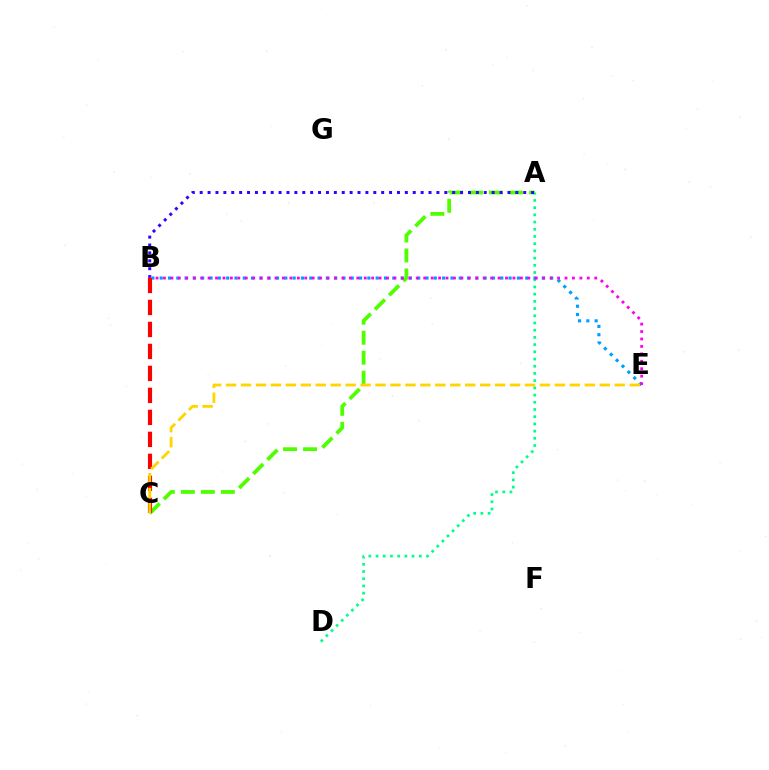{('A', 'C'): [{'color': '#4fff00', 'line_style': 'dashed', 'thickness': 2.72}], ('A', 'D'): [{'color': '#00ff86', 'line_style': 'dotted', 'thickness': 1.96}], ('B', 'E'): [{'color': '#009eff', 'line_style': 'dotted', 'thickness': 2.26}, {'color': '#ff00ed', 'line_style': 'dotted', 'thickness': 2.02}], ('A', 'B'): [{'color': '#3700ff', 'line_style': 'dotted', 'thickness': 2.14}], ('B', 'C'): [{'color': '#ff0000', 'line_style': 'dashed', 'thickness': 2.99}], ('C', 'E'): [{'color': '#ffd500', 'line_style': 'dashed', 'thickness': 2.03}]}